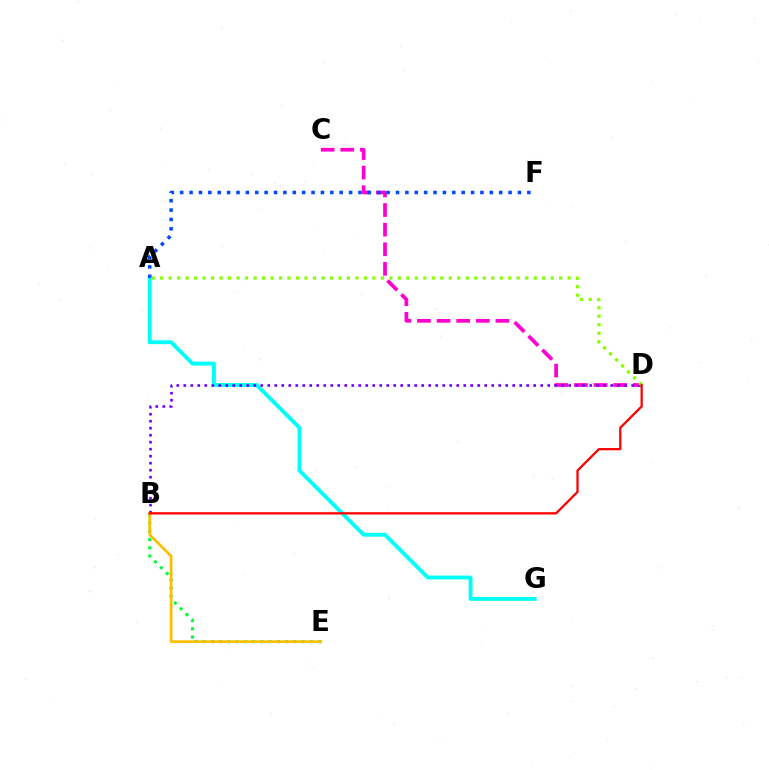{('A', 'G'): [{'color': '#00fff6', 'line_style': 'solid', 'thickness': 2.79}], ('B', 'E'): [{'color': '#00ff39', 'line_style': 'dotted', 'thickness': 2.24}, {'color': '#ffbd00', 'line_style': 'solid', 'thickness': 1.92}], ('C', 'D'): [{'color': '#ff00cf', 'line_style': 'dashed', 'thickness': 2.66}], ('A', 'F'): [{'color': '#004bff', 'line_style': 'dotted', 'thickness': 2.55}], ('B', 'D'): [{'color': '#7200ff', 'line_style': 'dotted', 'thickness': 1.9}, {'color': '#ff0000', 'line_style': 'solid', 'thickness': 1.63}], ('A', 'D'): [{'color': '#84ff00', 'line_style': 'dotted', 'thickness': 2.31}]}